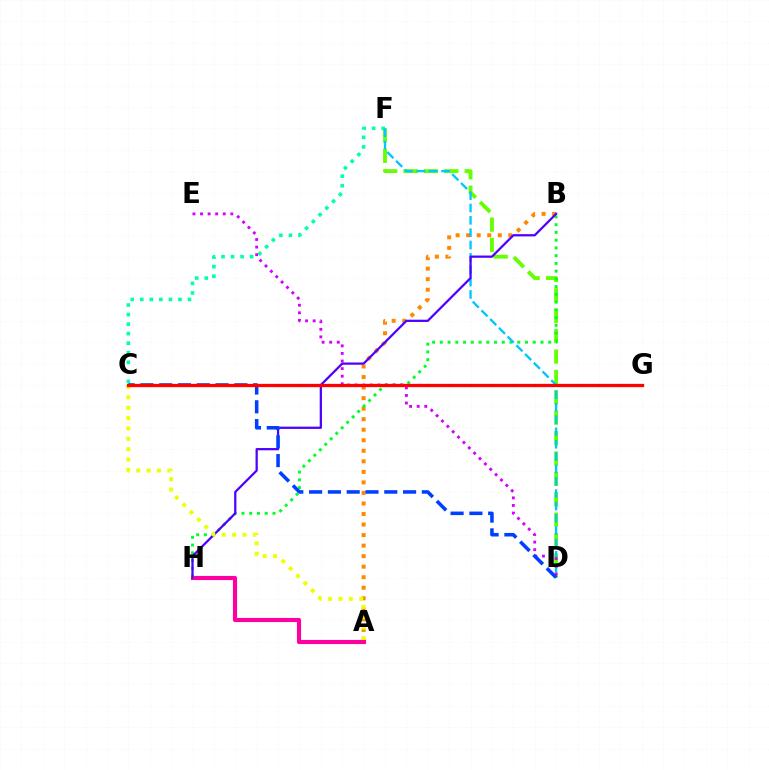{('A', 'B'): [{'color': '#ff8800', 'line_style': 'dotted', 'thickness': 2.86}], ('A', 'H'): [{'color': '#ff00a0', 'line_style': 'solid', 'thickness': 2.97}], ('D', 'F'): [{'color': '#66ff00', 'line_style': 'dashed', 'thickness': 2.77}, {'color': '#00c7ff', 'line_style': 'dashed', 'thickness': 1.68}], ('B', 'H'): [{'color': '#00ff27', 'line_style': 'dotted', 'thickness': 2.1}, {'color': '#4f00ff', 'line_style': 'solid', 'thickness': 1.62}], ('C', 'F'): [{'color': '#00ffaf', 'line_style': 'dotted', 'thickness': 2.59}], ('D', 'E'): [{'color': '#d600ff', 'line_style': 'dotted', 'thickness': 2.06}], ('C', 'D'): [{'color': '#003fff', 'line_style': 'dashed', 'thickness': 2.55}], ('A', 'C'): [{'color': '#eeff00', 'line_style': 'dotted', 'thickness': 2.82}], ('C', 'G'): [{'color': '#ff0000', 'line_style': 'solid', 'thickness': 2.36}]}